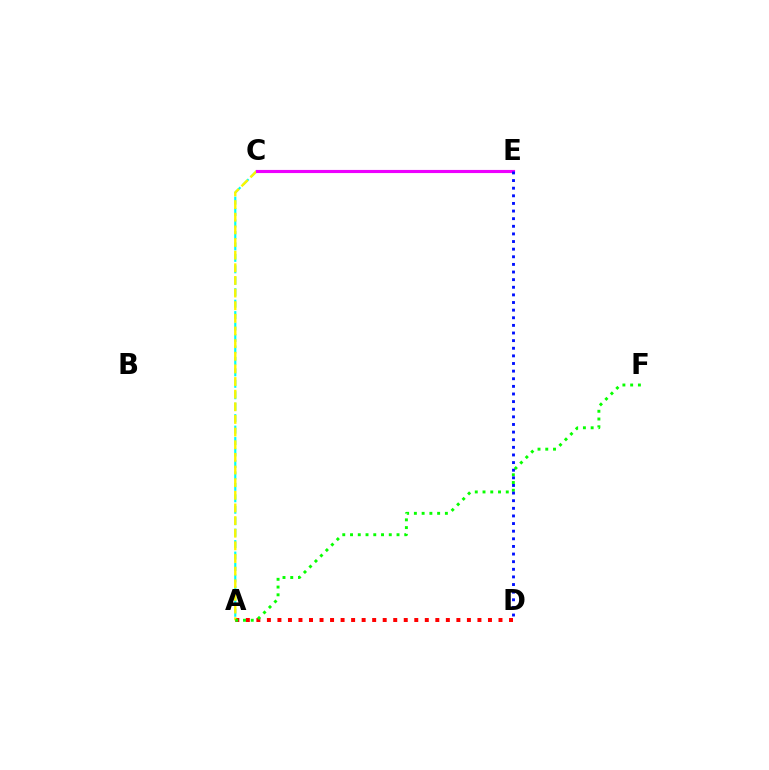{('A', 'D'): [{'color': '#ff0000', 'line_style': 'dotted', 'thickness': 2.86}], ('A', 'C'): [{'color': '#00fff6', 'line_style': 'dashed', 'thickness': 1.56}, {'color': '#fcf500', 'line_style': 'dashed', 'thickness': 1.72}], ('C', 'E'): [{'color': '#ee00ff', 'line_style': 'solid', 'thickness': 2.25}], ('A', 'F'): [{'color': '#08ff00', 'line_style': 'dotted', 'thickness': 2.11}], ('D', 'E'): [{'color': '#0010ff', 'line_style': 'dotted', 'thickness': 2.07}]}